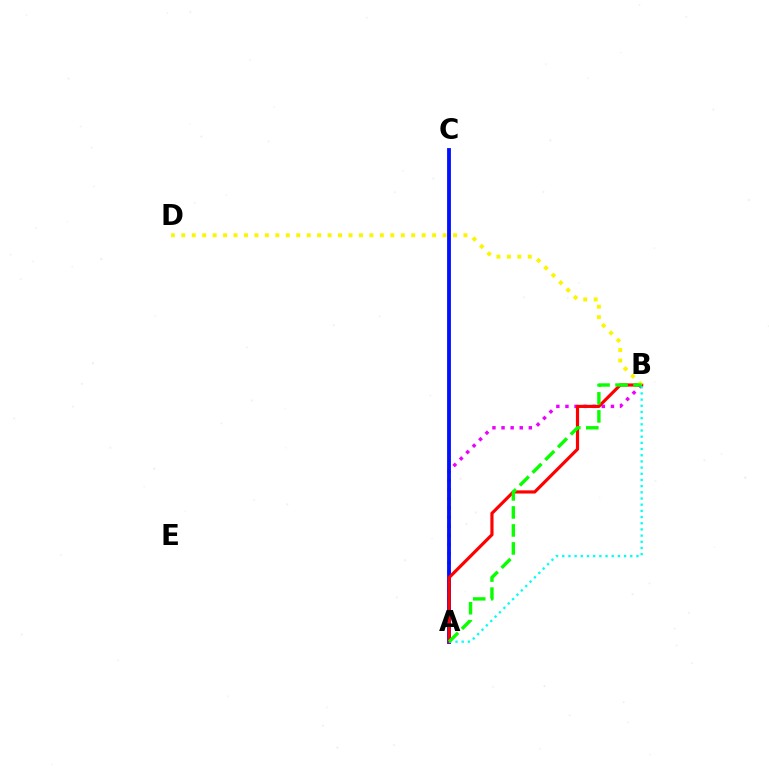{('A', 'B'): [{'color': '#ee00ff', 'line_style': 'dotted', 'thickness': 2.47}, {'color': '#ff0000', 'line_style': 'solid', 'thickness': 2.28}, {'color': '#00fff6', 'line_style': 'dotted', 'thickness': 1.68}, {'color': '#08ff00', 'line_style': 'dashed', 'thickness': 2.45}], ('A', 'C'): [{'color': '#0010ff', 'line_style': 'solid', 'thickness': 2.76}], ('B', 'D'): [{'color': '#fcf500', 'line_style': 'dotted', 'thickness': 2.84}]}